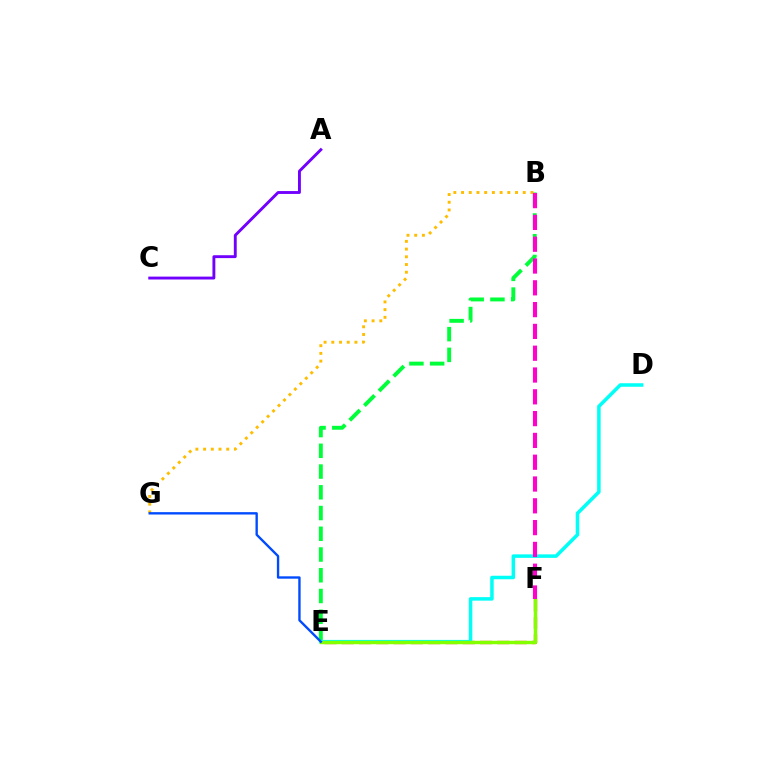{('B', 'E'): [{'color': '#00ff39', 'line_style': 'dashed', 'thickness': 2.82}], ('A', 'C'): [{'color': '#7200ff', 'line_style': 'solid', 'thickness': 2.08}], ('E', 'F'): [{'color': '#ff0000', 'line_style': 'dashed', 'thickness': 2.35}, {'color': '#84ff00', 'line_style': 'solid', 'thickness': 2.48}], ('D', 'E'): [{'color': '#00fff6', 'line_style': 'solid', 'thickness': 2.53}], ('B', 'G'): [{'color': '#ffbd00', 'line_style': 'dotted', 'thickness': 2.09}], ('E', 'G'): [{'color': '#004bff', 'line_style': 'solid', 'thickness': 1.71}], ('B', 'F'): [{'color': '#ff00cf', 'line_style': 'dashed', 'thickness': 2.96}]}